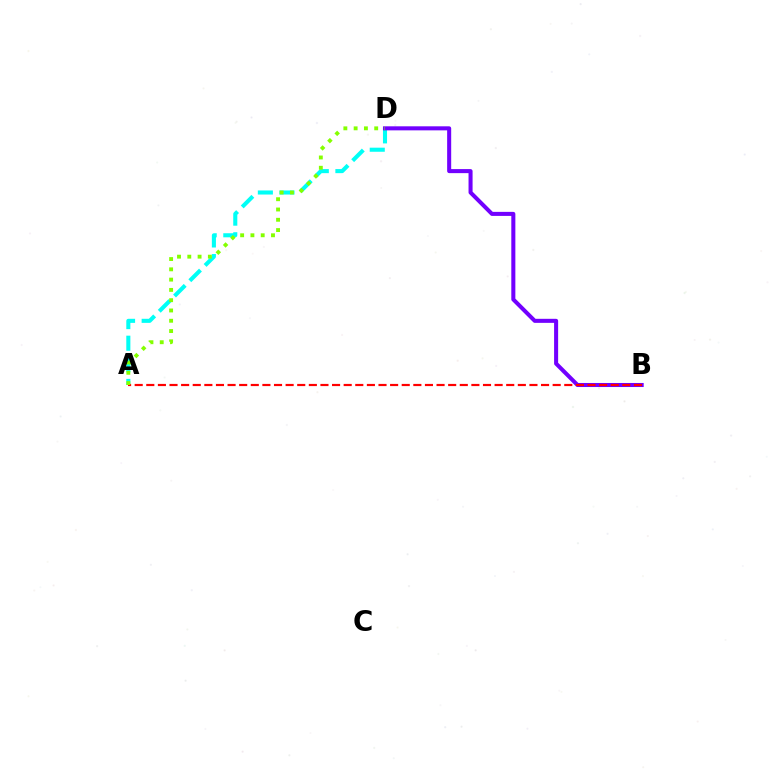{('A', 'D'): [{'color': '#00fff6', 'line_style': 'dashed', 'thickness': 2.93}, {'color': '#84ff00', 'line_style': 'dotted', 'thickness': 2.79}], ('B', 'D'): [{'color': '#7200ff', 'line_style': 'solid', 'thickness': 2.91}], ('A', 'B'): [{'color': '#ff0000', 'line_style': 'dashed', 'thickness': 1.58}]}